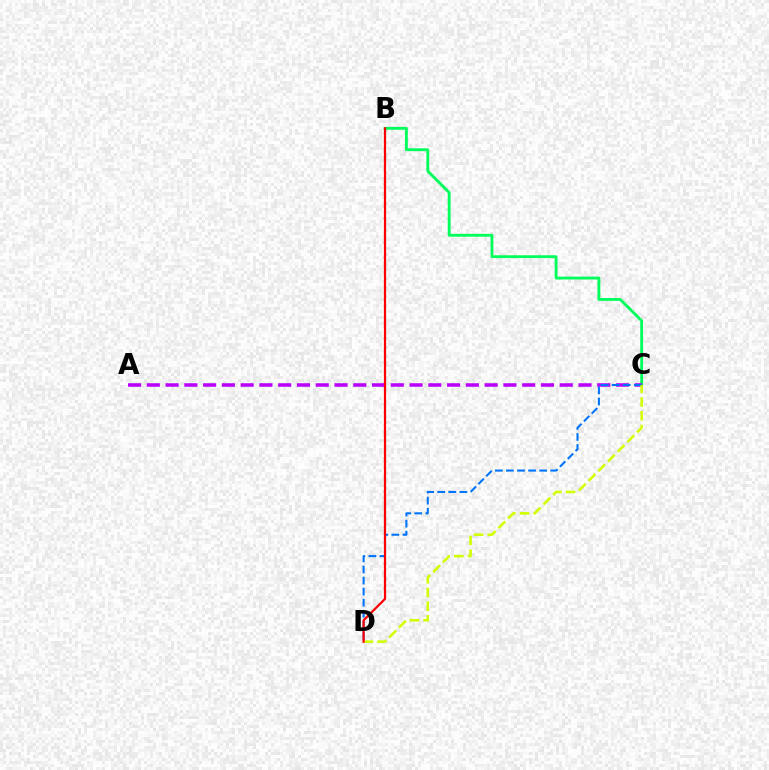{('B', 'C'): [{'color': '#00ff5c', 'line_style': 'solid', 'thickness': 2.06}], ('A', 'C'): [{'color': '#b900ff', 'line_style': 'dashed', 'thickness': 2.55}], ('C', 'D'): [{'color': '#0074ff', 'line_style': 'dashed', 'thickness': 1.51}, {'color': '#d1ff00', 'line_style': 'dashed', 'thickness': 1.86}], ('B', 'D'): [{'color': '#ff0000', 'line_style': 'solid', 'thickness': 1.6}]}